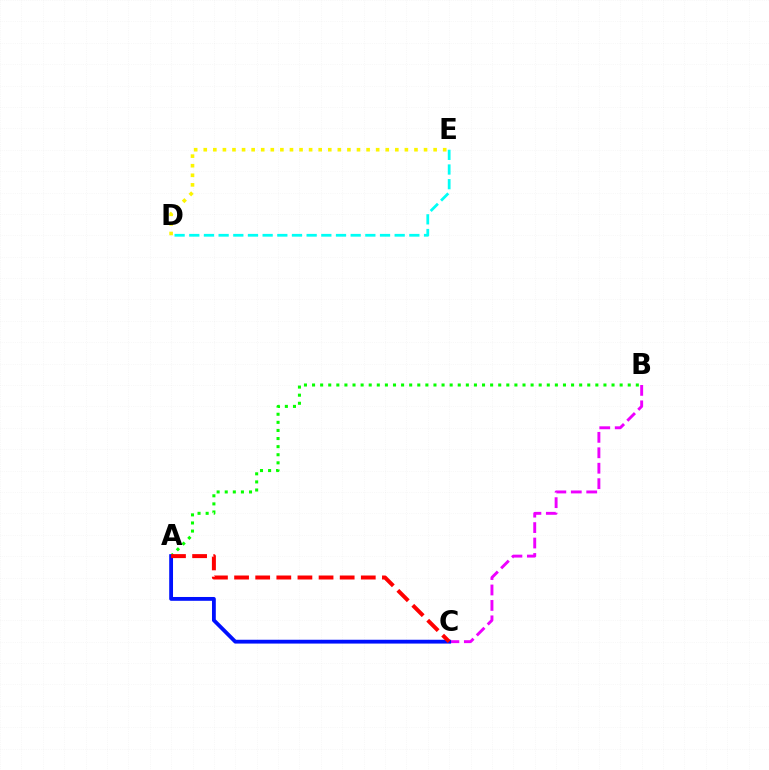{('A', 'B'): [{'color': '#08ff00', 'line_style': 'dotted', 'thickness': 2.2}], ('B', 'C'): [{'color': '#ee00ff', 'line_style': 'dashed', 'thickness': 2.1}], ('A', 'C'): [{'color': '#0010ff', 'line_style': 'solid', 'thickness': 2.75}, {'color': '#ff0000', 'line_style': 'dashed', 'thickness': 2.87}], ('D', 'E'): [{'color': '#00fff6', 'line_style': 'dashed', 'thickness': 1.99}, {'color': '#fcf500', 'line_style': 'dotted', 'thickness': 2.6}]}